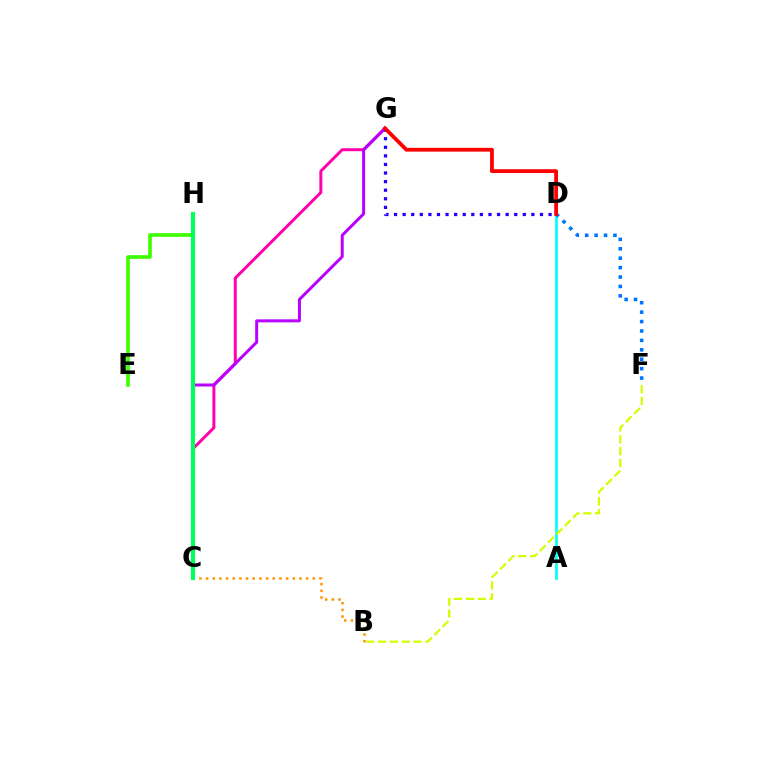{('E', 'H'): [{'color': '#3dff00', 'line_style': 'solid', 'thickness': 2.63}], ('C', 'G'): [{'color': '#ff00ac', 'line_style': 'solid', 'thickness': 2.14}, {'color': '#b900ff', 'line_style': 'solid', 'thickness': 2.15}], ('A', 'D'): [{'color': '#00fff6', 'line_style': 'solid', 'thickness': 1.92}], ('D', 'F'): [{'color': '#0074ff', 'line_style': 'dotted', 'thickness': 2.56}], ('B', 'C'): [{'color': '#ff9400', 'line_style': 'dotted', 'thickness': 1.81}], ('B', 'F'): [{'color': '#d1ff00', 'line_style': 'dashed', 'thickness': 1.6}], ('D', 'G'): [{'color': '#2500ff', 'line_style': 'dotted', 'thickness': 2.33}, {'color': '#ff0000', 'line_style': 'solid', 'thickness': 2.73}], ('C', 'H'): [{'color': '#00ff5c', 'line_style': 'solid', 'thickness': 2.98}]}